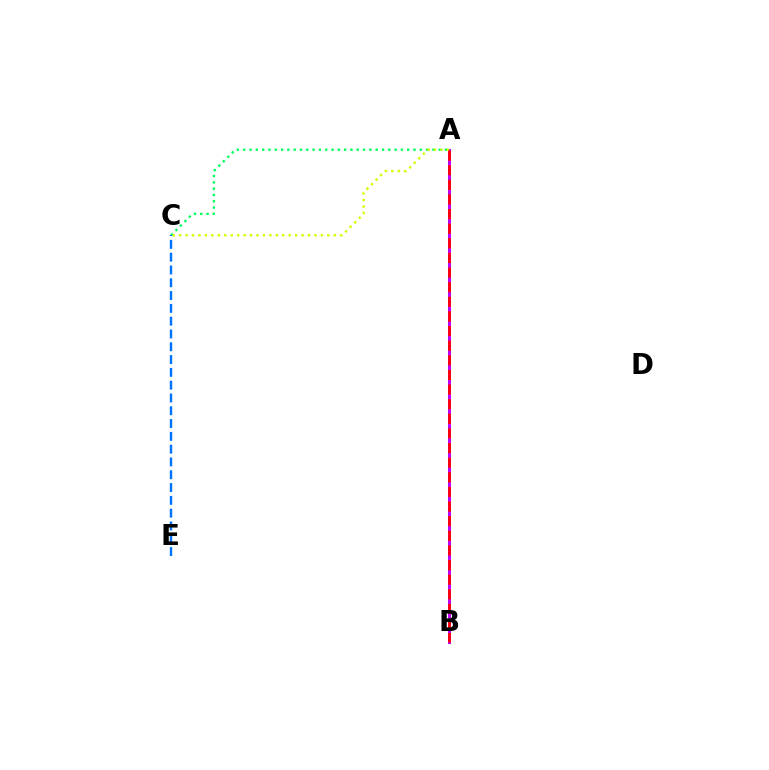{('A', 'B'): [{'color': '#b900ff', 'line_style': 'solid', 'thickness': 2.14}, {'color': '#ff0000', 'line_style': 'dashed', 'thickness': 1.99}], ('A', 'C'): [{'color': '#00ff5c', 'line_style': 'dotted', 'thickness': 1.71}, {'color': '#d1ff00', 'line_style': 'dotted', 'thickness': 1.75}], ('C', 'E'): [{'color': '#0074ff', 'line_style': 'dashed', 'thickness': 1.74}]}